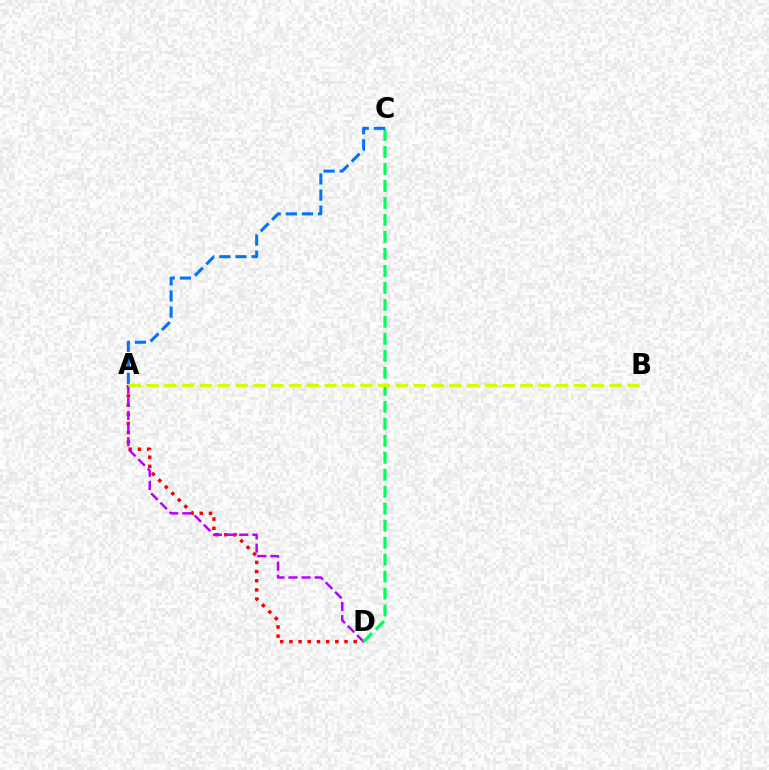{('A', 'D'): [{'color': '#ff0000', 'line_style': 'dotted', 'thickness': 2.5}, {'color': '#b900ff', 'line_style': 'dashed', 'thickness': 1.79}], ('C', 'D'): [{'color': '#00ff5c', 'line_style': 'dashed', 'thickness': 2.31}], ('A', 'C'): [{'color': '#0074ff', 'line_style': 'dashed', 'thickness': 2.19}], ('A', 'B'): [{'color': '#d1ff00', 'line_style': 'dashed', 'thickness': 2.42}]}